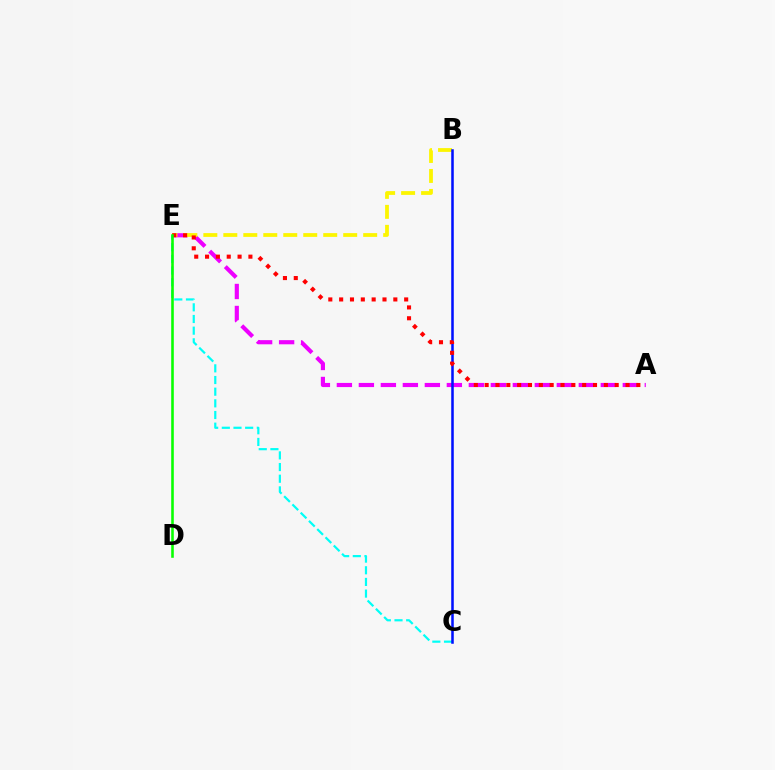{('A', 'E'): [{'color': '#ee00ff', 'line_style': 'dashed', 'thickness': 2.99}, {'color': '#ff0000', 'line_style': 'dotted', 'thickness': 2.94}], ('C', 'E'): [{'color': '#00fff6', 'line_style': 'dashed', 'thickness': 1.58}], ('B', 'E'): [{'color': '#fcf500', 'line_style': 'dashed', 'thickness': 2.71}], ('B', 'C'): [{'color': '#0010ff', 'line_style': 'solid', 'thickness': 1.83}], ('D', 'E'): [{'color': '#08ff00', 'line_style': 'solid', 'thickness': 1.86}]}